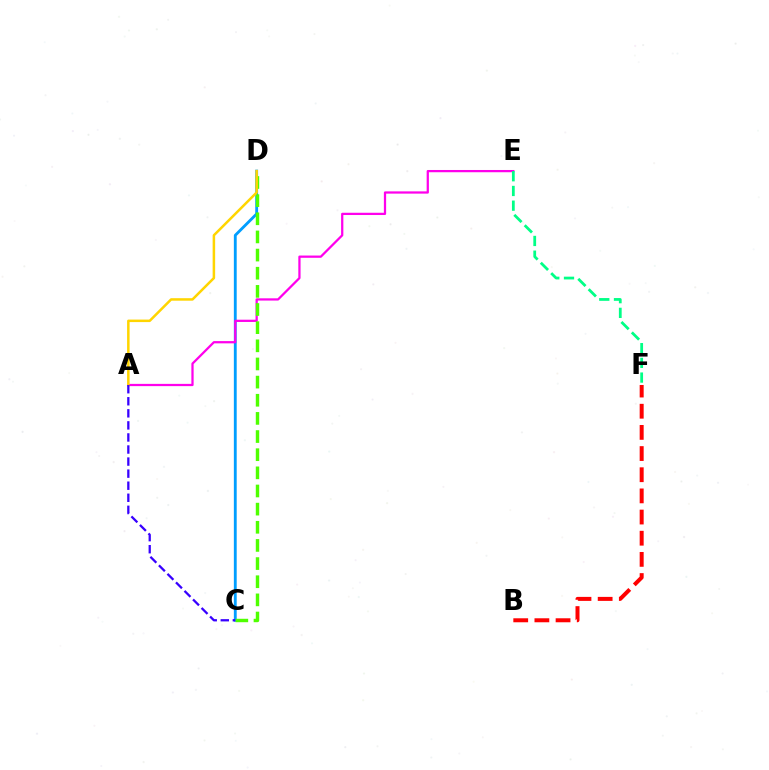{('C', 'D'): [{'color': '#009eff', 'line_style': 'solid', 'thickness': 2.05}, {'color': '#4fff00', 'line_style': 'dashed', 'thickness': 2.47}], ('A', 'E'): [{'color': '#ff00ed', 'line_style': 'solid', 'thickness': 1.62}], ('A', 'D'): [{'color': '#ffd500', 'line_style': 'solid', 'thickness': 1.81}], ('B', 'F'): [{'color': '#ff0000', 'line_style': 'dashed', 'thickness': 2.88}], ('A', 'C'): [{'color': '#3700ff', 'line_style': 'dashed', 'thickness': 1.64}], ('E', 'F'): [{'color': '#00ff86', 'line_style': 'dashed', 'thickness': 2.0}]}